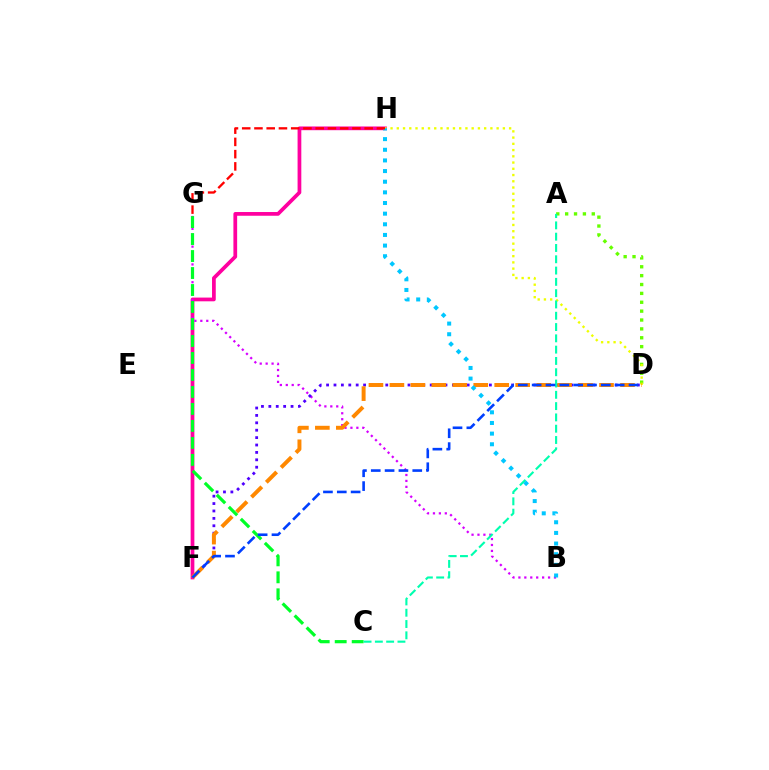{('F', 'H'): [{'color': '#ff00a0', 'line_style': 'solid', 'thickness': 2.69}], ('A', 'D'): [{'color': '#66ff00', 'line_style': 'dotted', 'thickness': 2.41}], ('B', 'G'): [{'color': '#d600ff', 'line_style': 'dotted', 'thickness': 1.61}], ('C', 'G'): [{'color': '#00ff27', 'line_style': 'dashed', 'thickness': 2.31}], ('D', 'H'): [{'color': '#eeff00', 'line_style': 'dotted', 'thickness': 1.7}], ('D', 'F'): [{'color': '#4f00ff', 'line_style': 'dotted', 'thickness': 2.01}, {'color': '#ff8800', 'line_style': 'dashed', 'thickness': 2.85}, {'color': '#003fff', 'line_style': 'dashed', 'thickness': 1.88}], ('A', 'C'): [{'color': '#00ffaf', 'line_style': 'dashed', 'thickness': 1.53}], ('B', 'H'): [{'color': '#00c7ff', 'line_style': 'dotted', 'thickness': 2.89}], ('G', 'H'): [{'color': '#ff0000', 'line_style': 'dashed', 'thickness': 1.66}]}